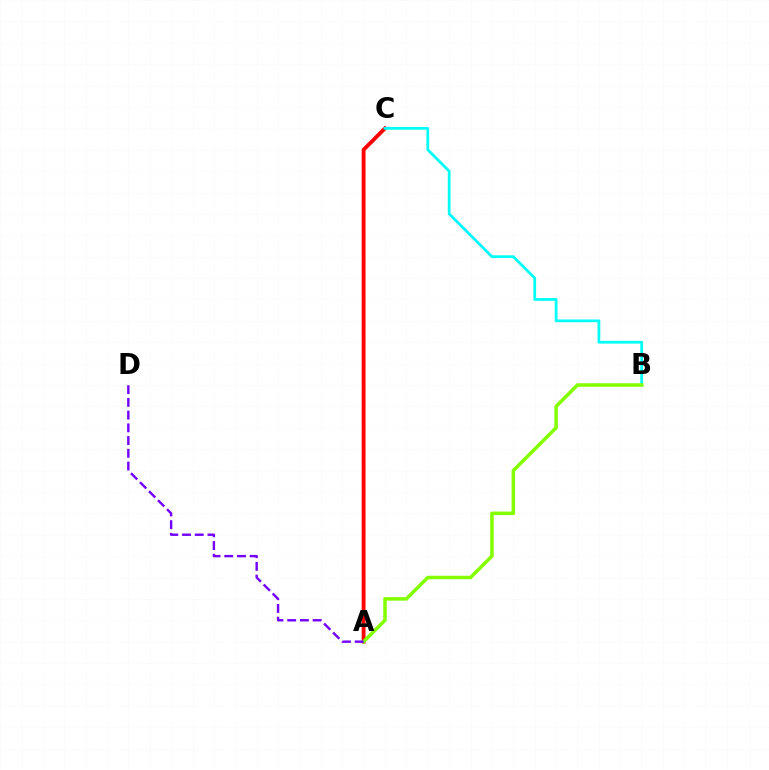{('A', 'C'): [{'color': '#ff0000', 'line_style': 'solid', 'thickness': 2.77}], ('B', 'C'): [{'color': '#00fff6', 'line_style': 'solid', 'thickness': 1.98}], ('A', 'B'): [{'color': '#84ff00', 'line_style': 'solid', 'thickness': 2.53}], ('A', 'D'): [{'color': '#7200ff', 'line_style': 'dashed', 'thickness': 1.73}]}